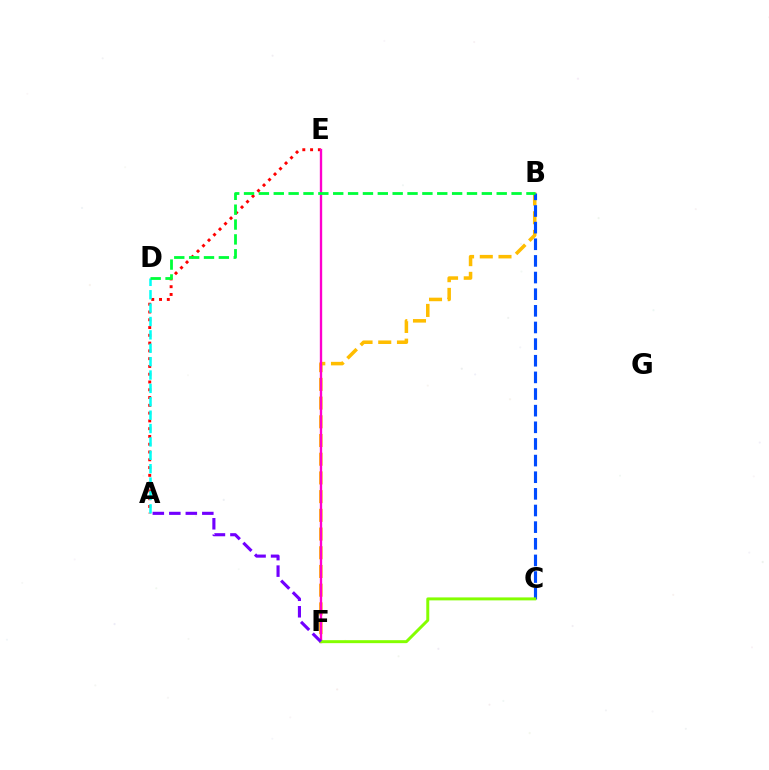{('B', 'F'): [{'color': '#ffbd00', 'line_style': 'dashed', 'thickness': 2.54}], ('A', 'E'): [{'color': '#ff0000', 'line_style': 'dotted', 'thickness': 2.11}], ('A', 'D'): [{'color': '#00fff6', 'line_style': 'dashed', 'thickness': 1.82}], ('E', 'F'): [{'color': '#ff00cf', 'line_style': 'solid', 'thickness': 1.7}], ('B', 'C'): [{'color': '#004bff', 'line_style': 'dashed', 'thickness': 2.26}], ('C', 'F'): [{'color': '#84ff00', 'line_style': 'solid', 'thickness': 2.14}], ('B', 'D'): [{'color': '#00ff39', 'line_style': 'dashed', 'thickness': 2.02}], ('A', 'F'): [{'color': '#7200ff', 'line_style': 'dashed', 'thickness': 2.24}]}